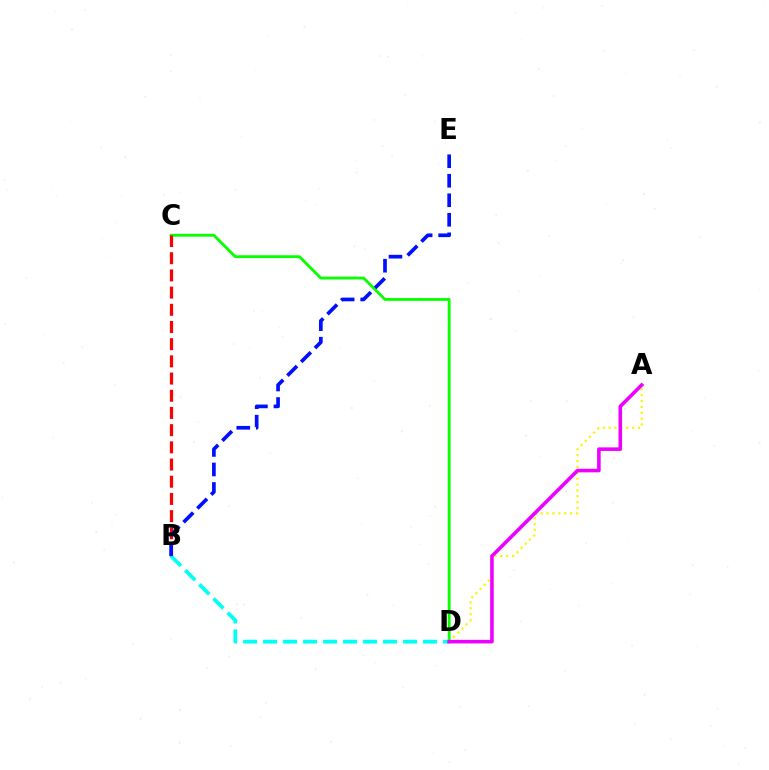{('A', 'D'): [{'color': '#fcf500', 'line_style': 'dotted', 'thickness': 1.6}, {'color': '#ee00ff', 'line_style': 'solid', 'thickness': 2.57}], ('C', 'D'): [{'color': '#08ff00', 'line_style': 'solid', 'thickness': 2.04}], ('B', 'C'): [{'color': '#ff0000', 'line_style': 'dashed', 'thickness': 2.34}], ('B', 'D'): [{'color': '#00fff6', 'line_style': 'dashed', 'thickness': 2.72}], ('B', 'E'): [{'color': '#0010ff', 'line_style': 'dashed', 'thickness': 2.65}]}